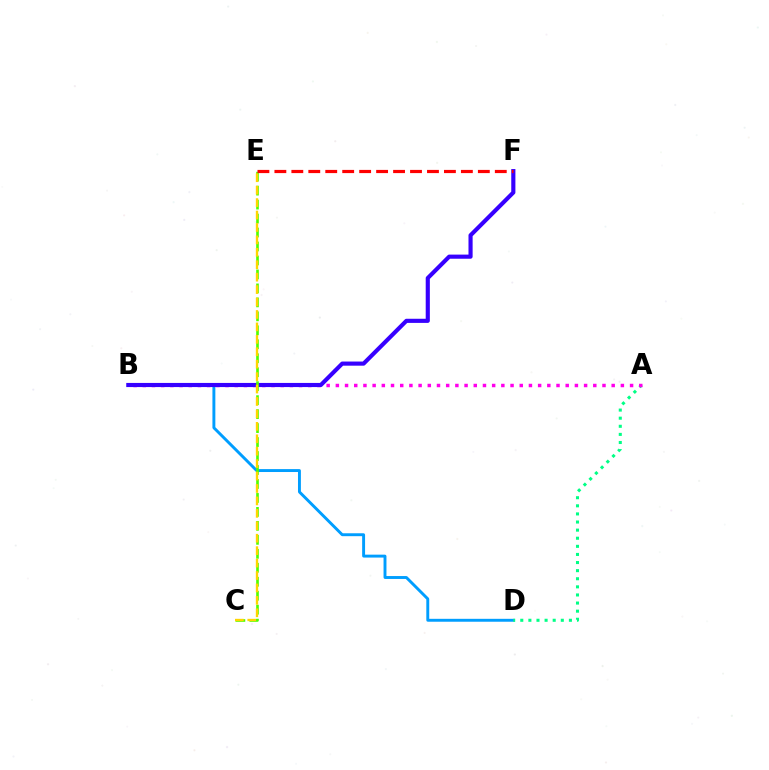{('B', 'D'): [{'color': '#009eff', 'line_style': 'solid', 'thickness': 2.1}], ('A', 'D'): [{'color': '#00ff86', 'line_style': 'dotted', 'thickness': 2.2}], ('A', 'B'): [{'color': '#ff00ed', 'line_style': 'dotted', 'thickness': 2.5}], ('B', 'F'): [{'color': '#3700ff', 'line_style': 'solid', 'thickness': 2.98}], ('C', 'E'): [{'color': '#4fff00', 'line_style': 'dashed', 'thickness': 1.9}, {'color': '#ffd500', 'line_style': 'dashed', 'thickness': 1.69}], ('E', 'F'): [{'color': '#ff0000', 'line_style': 'dashed', 'thickness': 2.3}]}